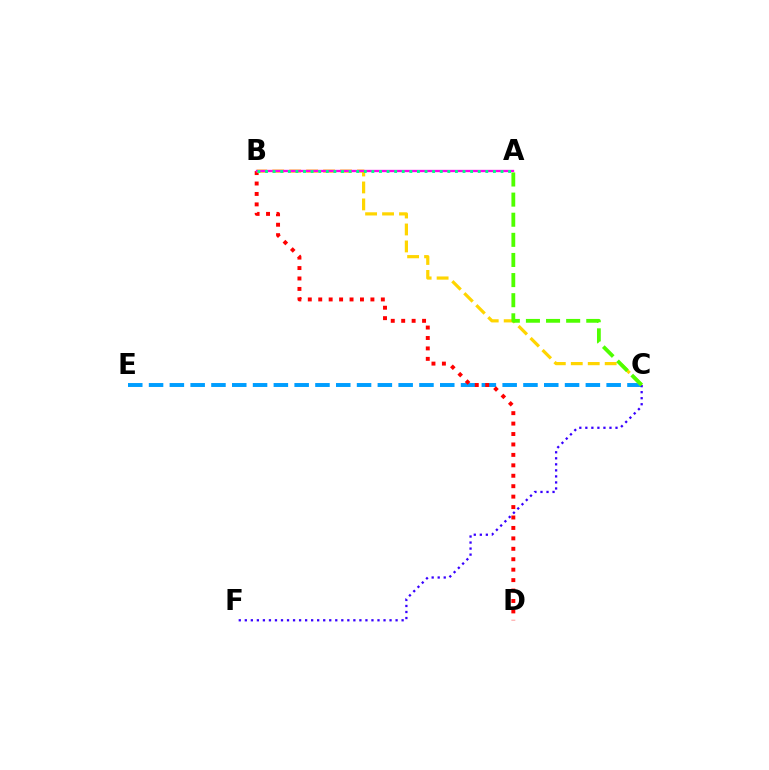{('C', 'E'): [{'color': '#009eff', 'line_style': 'dashed', 'thickness': 2.83}], ('C', 'F'): [{'color': '#3700ff', 'line_style': 'dotted', 'thickness': 1.64}], ('B', 'D'): [{'color': '#ff0000', 'line_style': 'dotted', 'thickness': 2.84}], ('B', 'C'): [{'color': '#ffd500', 'line_style': 'dashed', 'thickness': 2.3}], ('A', 'B'): [{'color': '#ff00ed', 'line_style': 'solid', 'thickness': 1.68}, {'color': '#00ff86', 'line_style': 'dotted', 'thickness': 2.06}], ('A', 'C'): [{'color': '#4fff00', 'line_style': 'dashed', 'thickness': 2.73}]}